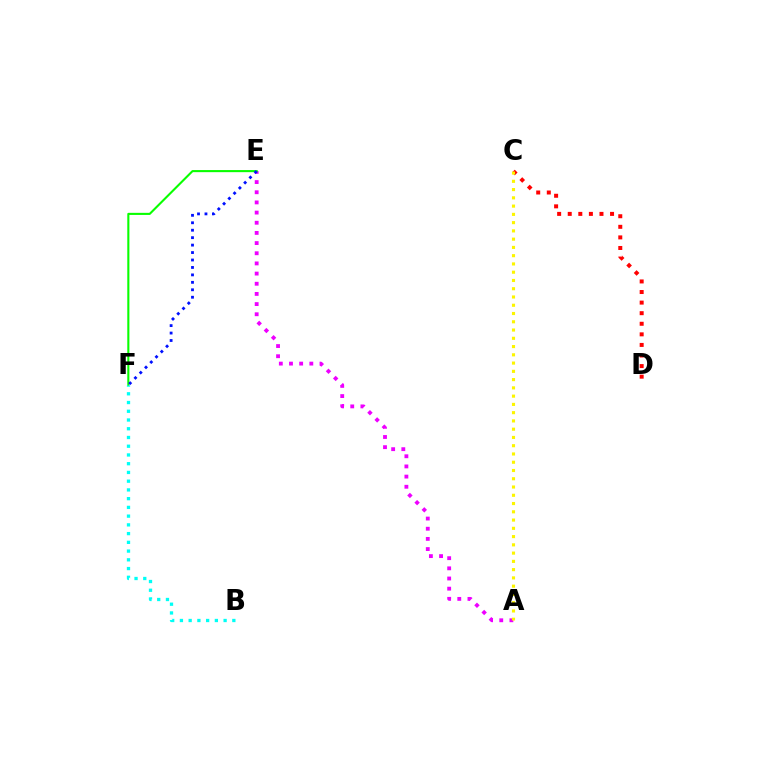{('A', 'E'): [{'color': '#ee00ff', 'line_style': 'dotted', 'thickness': 2.76}], ('E', 'F'): [{'color': '#08ff00', 'line_style': 'solid', 'thickness': 1.51}, {'color': '#0010ff', 'line_style': 'dotted', 'thickness': 2.02}], ('C', 'D'): [{'color': '#ff0000', 'line_style': 'dotted', 'thickness': 2.87}], ('A', 'C'): [{'color': '#fcf500', 'line_style': 'dotted', 'thickness': 2.24}], ('B', 'F'): [{'color': '#00fff6', 'line_style': 'dotted', 'thickness': 2.37}]}